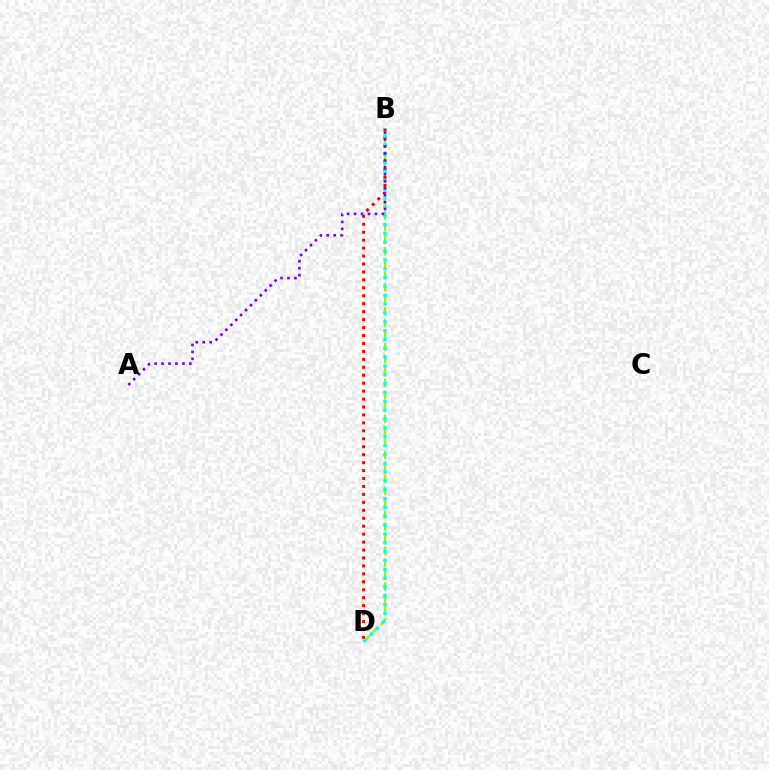{('B', 'D'): [{'color': '#84ff00', 'line_style': 'dashed', 'thickness': 1.63}, {'color': '#ff0000', 'line_style': 'dotted', 'thickness': 2.16}, {'color': '#00fff6', 'line_style': 'dotted', 'thickness': 2.4}], ('A', 'B'): [{'color': '#7200ff', 'line_style': 'dotted', 'thickness': 1.89}]}